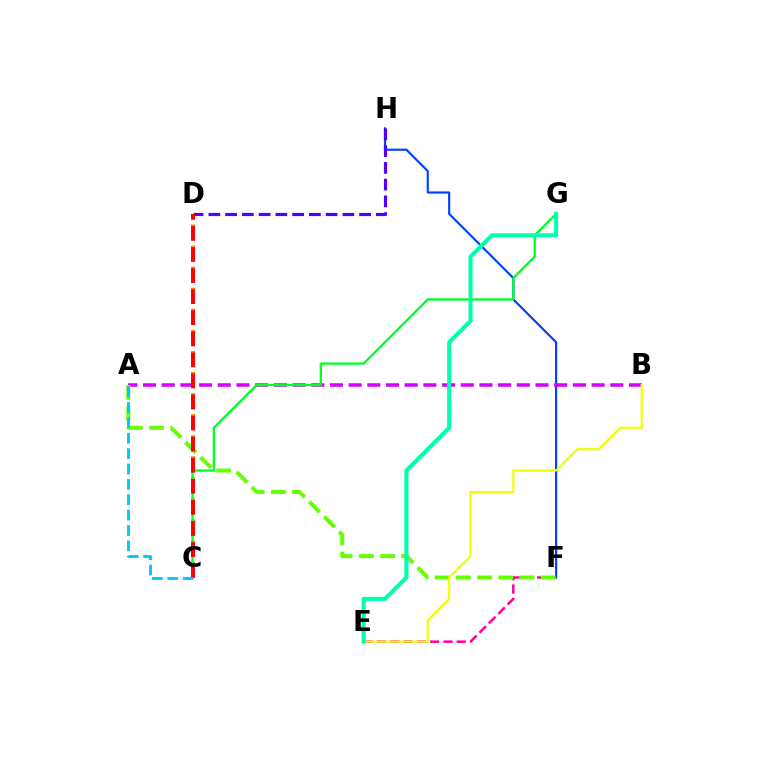{('C', 'D'): [{'color': '#ff8800', 'line_style': 'dotted', 'thickness': 2.86}, {'color': '#ff0000', 'line_style': 'dashed', 'thickness': 2.86}], ('F', 'H'): [{'color': '#003fff', 'line_style': 'solid', 'thickness': 1.55}], ('D', 'H'): [{'color': '#4f00ff', 'line_style': 'dashed', 'thickness': 2.28}], ('A', 'B'): [{'color': '#d600ff', 'line_style': 'dashed', 'thickness': 2.54}], ('C', 'G'): [{'color': '#00ff27', 'line_style': 'solid', 'thickness': 1.67}], ('E', 'F'): [{'color': '#ff00a0', 'line_style': 'dashed', 'thickness': 1.8}], ('A', 'F'): [{'color': '#66ff00', 'line_style': 'dashed', 'thickness': 2.88}], ('B', 'E'): [{'color': '#eeff00', 'line_style': 'solid', 'thickness': 1.55}], ('A', 'C'): [{'color': '#00c7ff', 'line_style': 'dashed', 'thickness': 2.09}], ('E', 'G'): [{'color': '#00ffaf', 'line_style': 'solid', 'thickness': 2.93}]}